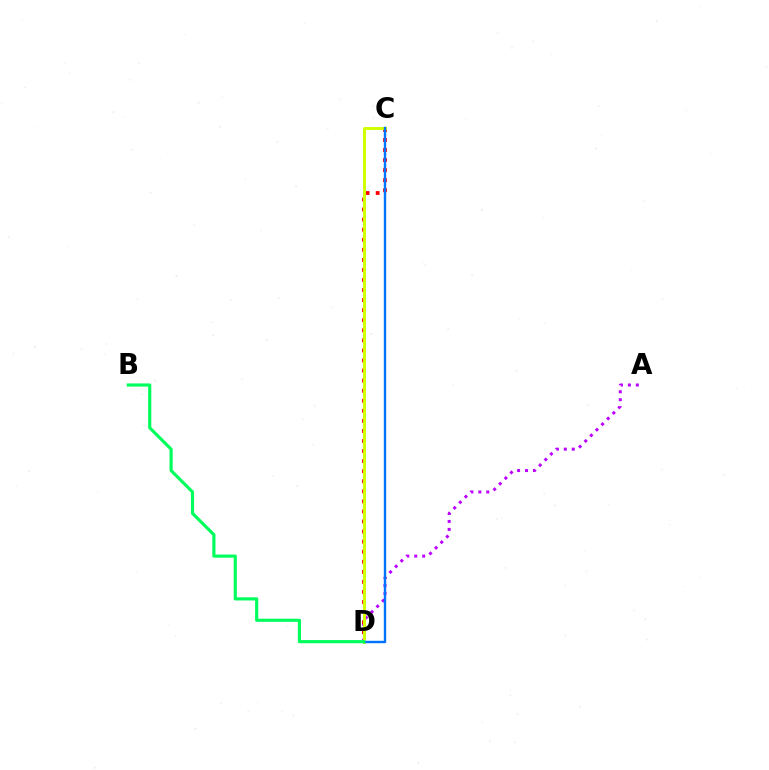{('A', 'D'): [{'color': '#b900ff', 'line_style': 'dotted', 'thickness': 2.16}], ('C', 'D'): [{'color': '#ff0000', 'line_style': 'dotted', 'thickness': 2.73}, {'color': '#d1ff00', 'line_style': 'solid', 'thickness': 2.14}, {'color': '#0074ff', 'line_style': 'solid', 'thickness': 1.73}], ('B', 'D'): [{'color': '#00ff5c', 'line_style': 'solid', 'thickness': 2.27}]}